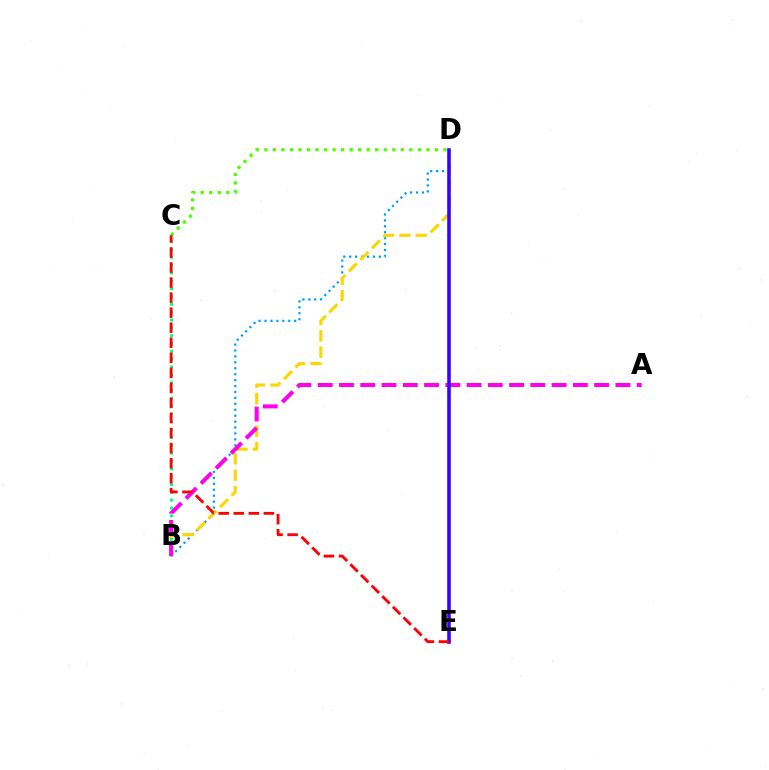{('B', 'D'): [{'color': '#009eff', 'line_style': 'dotted', 'thickness': 1.61}, {'color': '#ffd500', 'line_style': 'dashed', 'thickness': 2.22}], ('C', 'D'): [{'color': '#4fff00', 'line_style': 'dotted', 'thickness': 2.32}], ('B', 'C'): [{'color': '#00ff86', 'line_style': 'dotted', 'thickness': 2.13}], ('A', 'B'): [{'color': '#ff00ed', 'line_style': 'dashed', 'thickness': 2.89}], ('D', 'E'): [{'color': '#3700ff', 'line_style': 'solid', 'thickness': 2.56}], ('C', 'E'): [{'color': '#ff0000', 'line_style': 'dashed', 'thickness': 2.04}]}